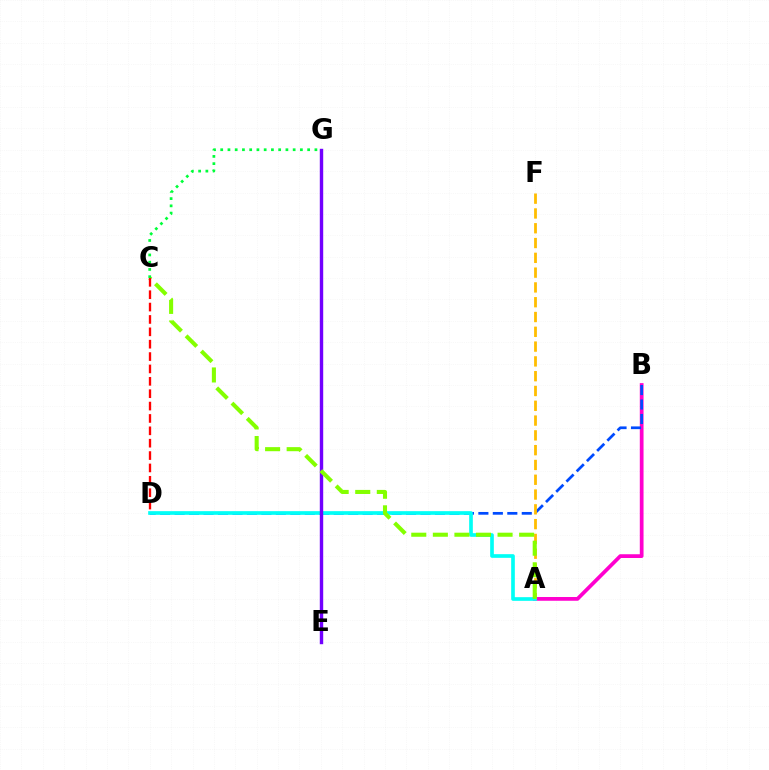{('A', 'B'): [{'color': '#ff00cf', 'line_style': 'solid', 'thickness': 2.7}], ('B', 'D'): [{'color': '#004bff', 'line_style': 'dashed', 'thickness': 1.97}], ('A', 'F'): [{'color': '#ffbd00', 'line_style': 'dashed', 'thickness': 2.01}], ('A', 'D'): [{'color': '#00fff6', 'line_style': 'solid', 'thickness': 2.64}], ('E', 'G'): [{'color': '#7200ff', 'line_style': 'solid', 'thickness': 2.45}], ('A', 'C'): [{'color': '#84ff00', 'line_style': 'dashed', 'thickness': 2.93}], ('C', 'D'): [{'color': '#ff0000', 'line_style': 'dashed', 'thickness': 1.68}], ('C', 'G'): [{'color': '#00ff39', 'line_style': 'dotted', 'thickness': 1.97}]}